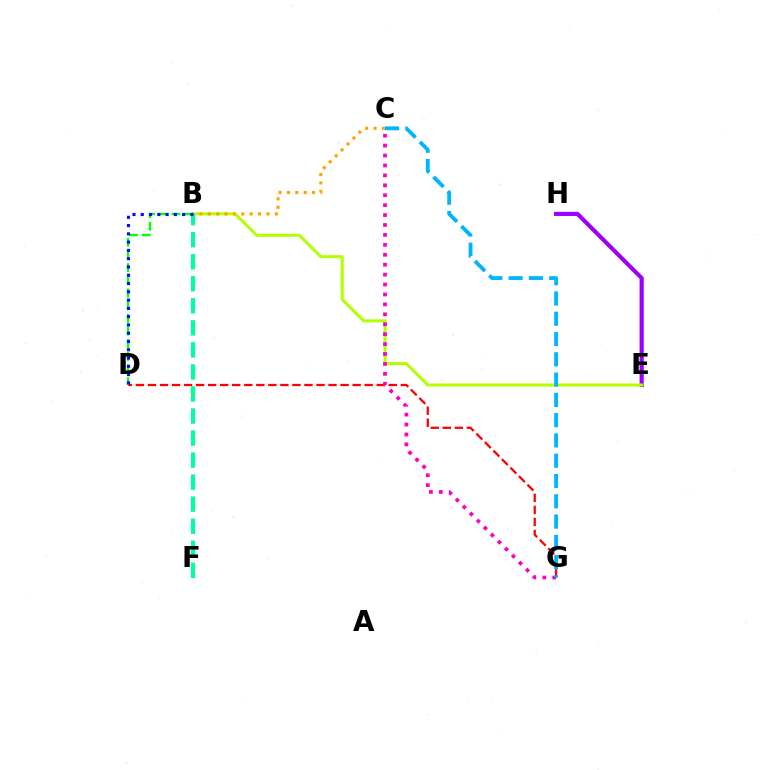{('E', 'H'): [{'color': '#9b00ff', 'line_style': 'solid', 'thickness': 2.99}], ('B', 'D'): [{'color': '#08ff00', 'line_style': 'dashed', 'thickness': 1.72}, {'color': '#0010ff', 'line_style': 'dotted', 'thickness': 2.25}], ('D', 'G'): [{'color': '#ff0000', 'line_style': 'dashed', 'thickness': 1.64}], ('B', 'E'): [{'color': '#b3ff00', 'line_style': 'solid', 'thickness': 2.18}], ('C', 'G'): [{'color': '#ff00bd', 'line_style': 'dotted', 'thickness': 2.7}, {'color': '#00b5ff', 'line_style': 'dashed', 'thickness': 2.76}], ('B', 'C'): [{'color': '#ffa500', 'line_style': 'dotted', 'thickness': 2.28}], ('B', 'F'): [{'color': '#00ff9d', 'line_style': 'dashed', 'thickness': 2.99}]}